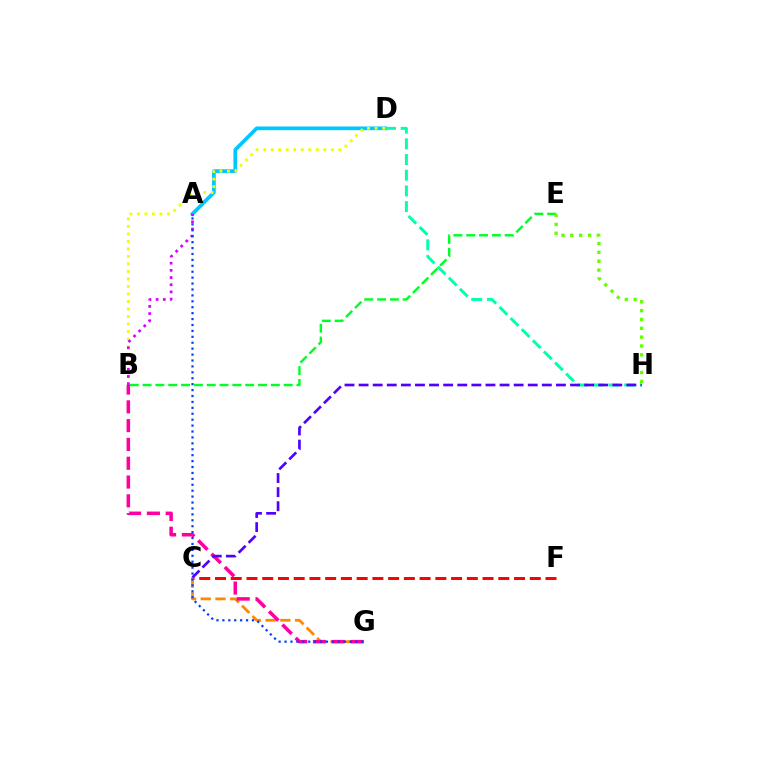{('B', 'E'): [{'color': '#00ff27', 'line_style': 'dashed', 'thickness': 1.74}], ('C', 'F'): [{'color': '#ff0000', 'line_style': 'dashed', 'thickness': 2.14}], ('A', 'D'): [{'color': '#00c7ff', 'line_style': 'solid', 'thickness': 2.67}], ('B', 'D'): [{'color': '#eeff00', 'line_style': 'dotted', 'thickness': 2.04}], ('C', 'G'): [{'color': '#ff8800', 'line_style': 'dashed', 'thickness': 2.0}], ('D', 'H'): [{'color': '#00ffaf', 'line_style': 'dashed', 'thickness': 2.13}], ('B', 'G'): [{'color': '#ff00a0', 'line_style': 'dashed', 'thickness': 2.55}], ('A', 'B'): [{'color': '#d600ff', 'line_style': 'dotted', 'thickness': 1.95}], ('C', 'H'): [{'color': '#4f00ff', 'line_style': 'dashed', 'thickness': 1.91}], ('A', 'G'): [{'color': '#003fff', 'line_style': 'dotted', 'thickness': 1.61}], ('E', 'H'): [{'color': '#66ff00', 'line_style': 'dotted', 'thickness': 2.4}]}